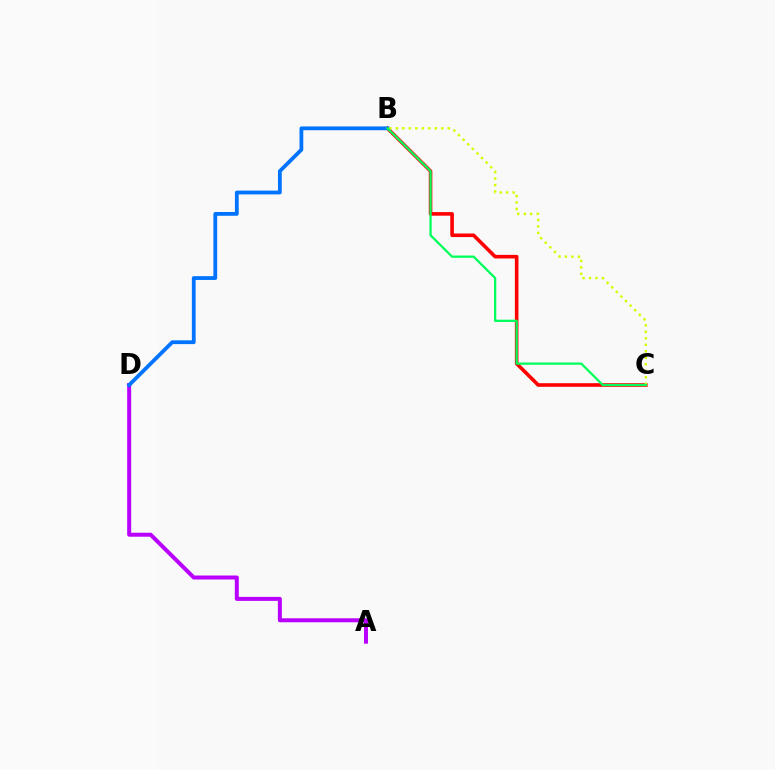{('B', 'C'): [{'color': '#ff0000', 'line_style': 'solid', 'thickness': 2.59}, {'color': '#d1ff00', 'line_style': 'dotted', 'thickness': 1.76}, {'color': '#00ff5c', 'line_style': 'solid', 'thickness': 1.64}], ('A', 'D'): [{'color': '#b900ff', 'line_style': 'solid', 'thickness': 2.87}], ('B', 'D'): [{'color': '#0074ff', 'line_style': 'solid', 'thickness': 2.73}]}